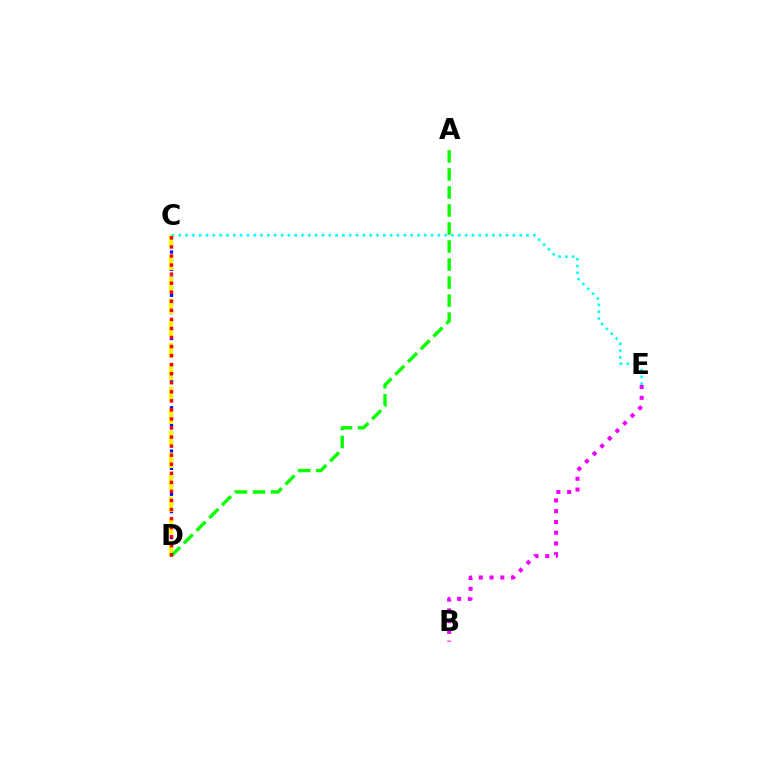{('C', 'D'): [{'color': '#0010ff', 'line_style': 'dotted', 'thickness': 2.35}, {'color': '#fcf500', 'line_style': 'dashed', 'thickness': 2.99}, {'color': '#ff0000', 'line_style': 'dotted', 'thickness': 2.46}], ('B', 'E'): [{'color': '#ee00ff', 'line_style': 'dotted', 'thickness': 2.92}], ('A', 'D'): [{'color': '#08ff00', 'line_style': 'dashed', 'thickness': 2.45}], ('C', 'E'): [{'color': '#00fff6', 'line_style': 'dotted', 'thickness': 1.85}]}